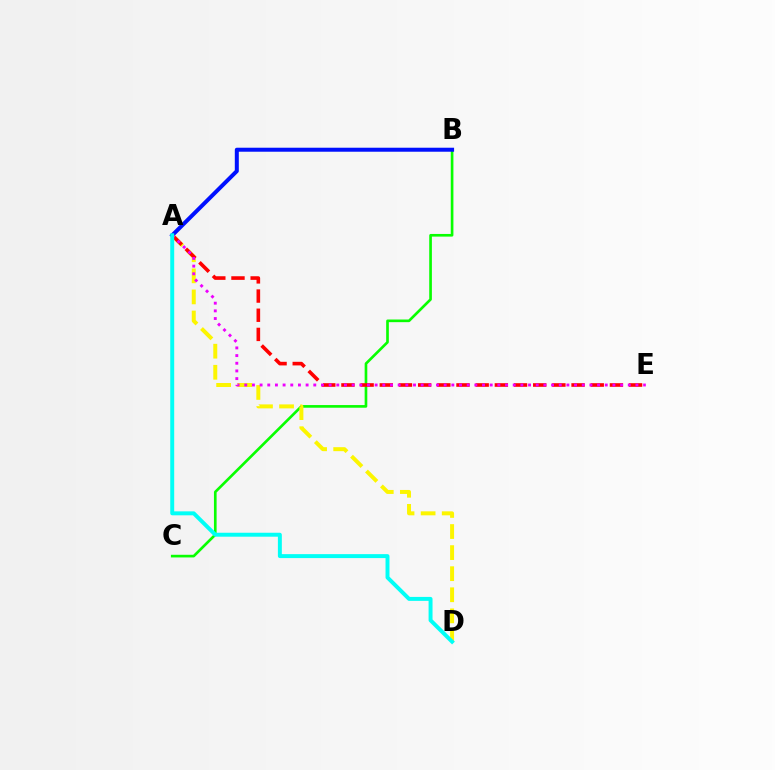{('B', 'C'): [{'color': '#08ff00', 'line_style': 'solid', 'thickness': 1.91}], ('A', 'D'): [{'color': '#fcf500', 'line_style': 'dashed', 'thickness': 2.86}, {'color': '#00fff6', 'line_style': 'solid', 'thickness': 2.84}], ('A', 'B'): [{'color': '#0010ff', 'line_style': 'solid', 'thickness': 2.88}], ('A', 'E'): [{'color': '#ff0000', 'line_style': 'dashed', 'thickness': 2.61}, {'color': '#ee00ff', 'line_style': 'dotted', 'thickness': 2.08}]}